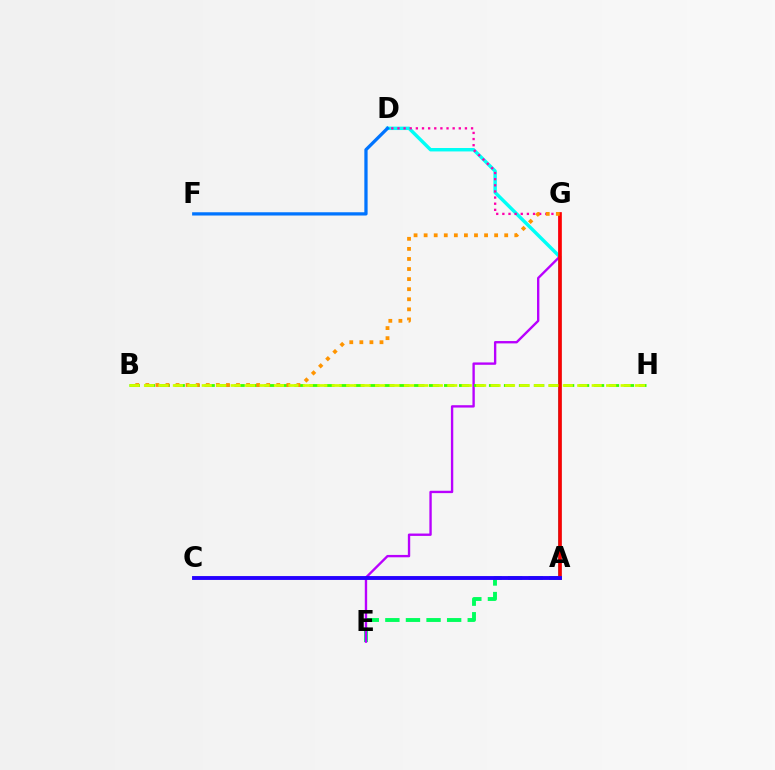{('A', 'E'): [{'color': '#00ff5c', 'line_style': 'dashed', 'thickness': 2.8}], ('A', 'D'): [{'color': '#00fff6', 'line_style': 'solid', 'thickness': 2.47}], ('D', 'G'): [{'color': '#ff00ac', 'line_style': 'dotted', 'thickness': 1.67}], ('E', 'G'): [{'color': '#b900ff', 'line_style': 'solid', 'thickness': 1.7}], ('B', 'H'): [{'color': '#3dff00', 'line_style': 'dashed', 'thickness': 2.03}, {'color': '#d1ff00', 'line_style': 'dashed', 'thickness': 1.96}], ('A', 'G'): [{'color': '#ff0000', 'line_style': 'solid', 'thickness': 2.64}], ('A', 'C'): [{'color': '#2500ff', 'line_style': 'solid', 'thickness': 2.79}], ('B', 'G'): [{'color': '#ff9400', 'line_style': 'dotted', 'thickness': 2.74}], ('D', 'F'): [{'color': '#0074ff', 'line_style': 'solid', 'thickness': 2.35}]}